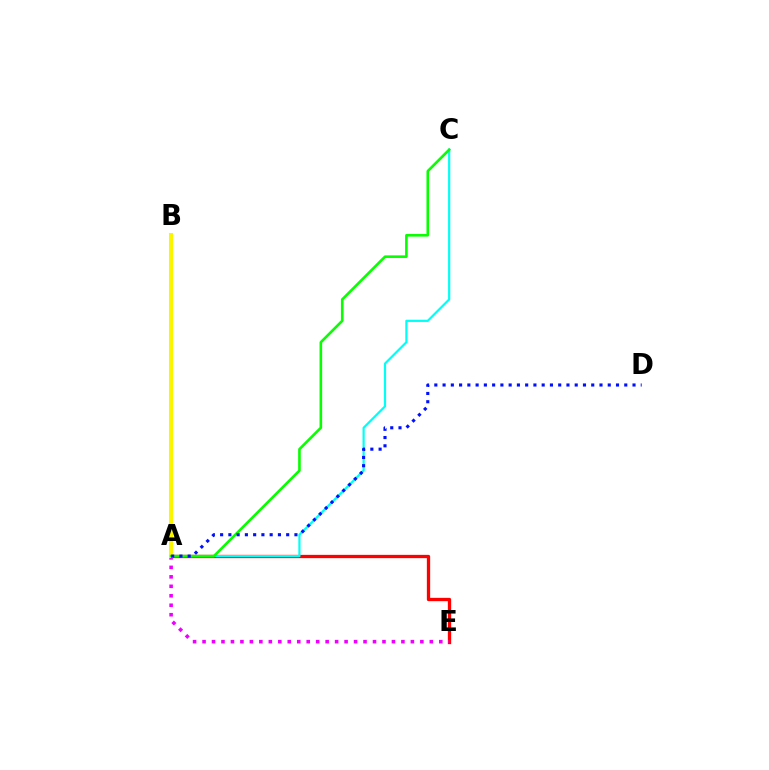{('A', 'E'): [{'color': '#ff0000', 'line_style': 'solid', 'thickness': 2.38}, {'color': '#ee00ff', 'line_style': 'dotted', 'thickness': 2.57}], ('A', 'C'): [{'color': '#00fff6', 'line_style': 'solid', 'thickness': 1.58}, {'color': '#08ff00', 'line_style': 'solid', 'thickness': 1.88}], ('A', 'B'): [{'color': '#fcf500', 'line_style': 'solid', 'thickness': 2.9}], ('A', 'D'): [{'color': '#0010ff', 'line_style': 'dotted', 'thickness': 2.24}]}